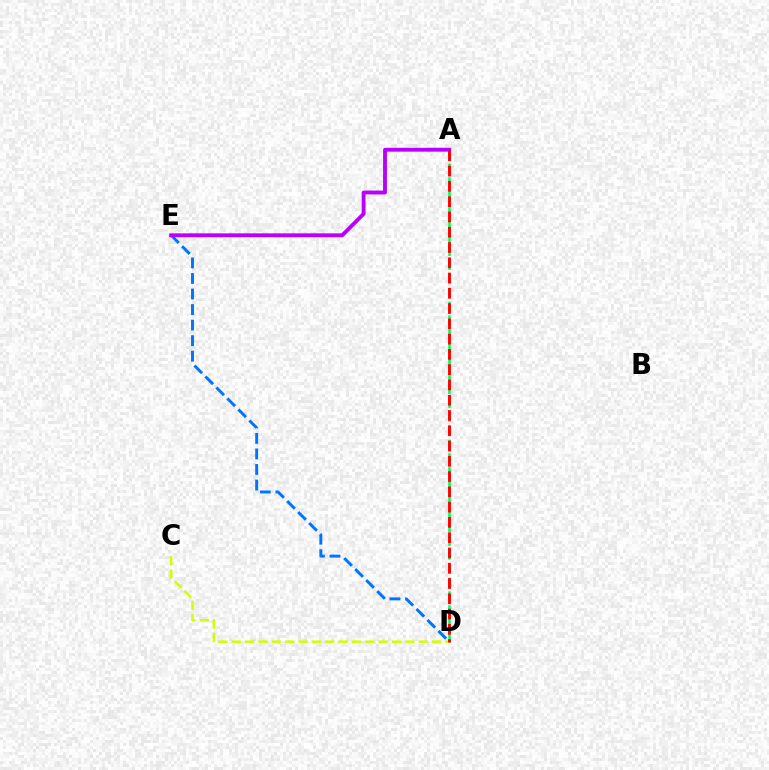{('A', 'D'): [{'color': '#00ff5c', 'line_style': 'dashed', 'thickness': 1.88}, {'color': '#ff0000', 'line_style': 'dashed', 'thickness': 2.07}], ('C', 'D'): [{'color': '#d1ff00', 'line_style': 'dashed', 'thickness': 1.81}], ('D', 'E'): [{'color': '#0074ff', 'line_style': 'dashed', 'thickness': 2.11}], ('A', 'E'): [{'color': '#b900ff', 'line_style': 'solid', 'thickness': 2.78}]}